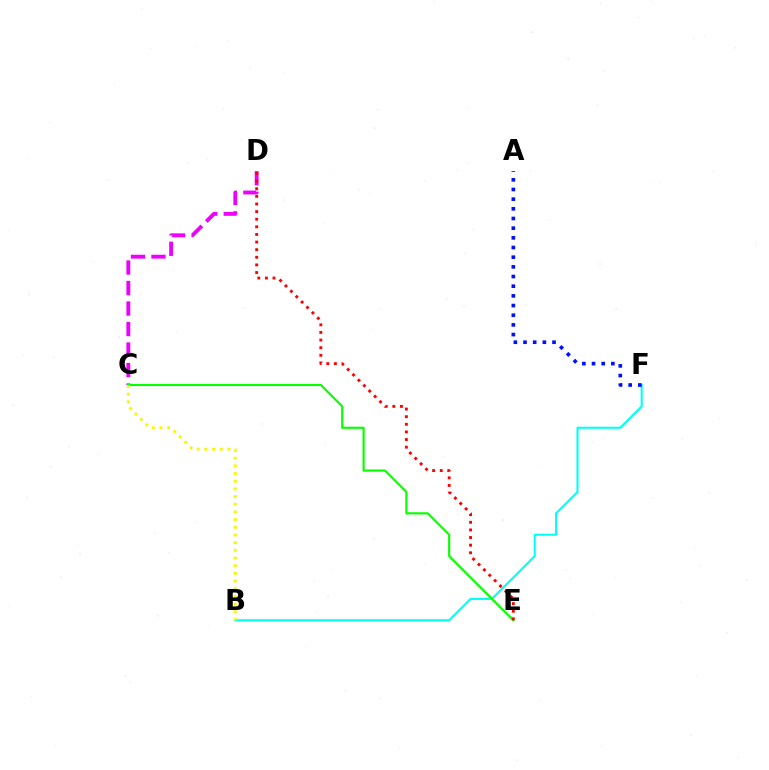{('C', 'D'): [{'color': '#ee00ff', 'line_style': 'dashed', 'thickness': 2.79}], ('B', 'F'): [{'color': '#00fff6', 'line_style': 'solid', 'thickness': 1.51}], ('C', 'E'): [{'color': '#08ff00', 'line_style': 'solid', 'thickness': 1.55}], ('B', 'C'): [{'color': '#fcf500', 'line_style': 'dotted', 'thickness': 2.09}], ('D', 'E'): [{'color': '#ff0000', 'line_style': 'dotted', 'thickness': 2.07}], ('A', 'F'): [{'color': '#0010ff', 'line_style': 'dotted', 'thickness': 2.63}]}